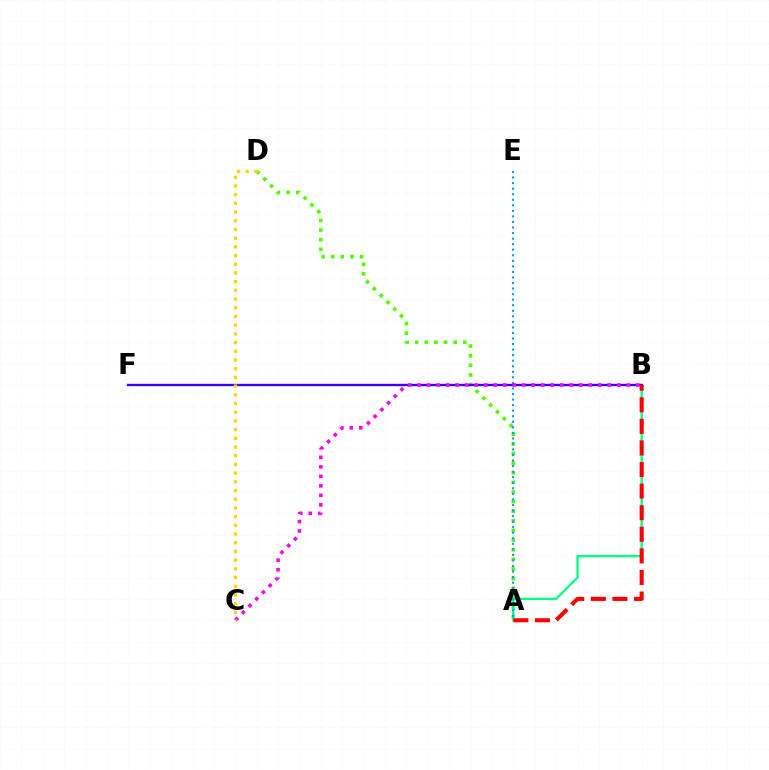{('A', 'D'): [{'color': '#4fff00', 'line_style': 'dotted', 'thickness': 2.62}], ('A', 'B'): [{'color': '#00ff86', 'line_style': 'solid', 'thickness': 1.64}, {'color': '#ff0000', 'line_style': 'dashed', 'thickness': 2.93}], ('A', 'E'): [{'color': '#009eff', 'line_style': 'dotted', 'thickness': 1.51}], ('B', 'F'): [{'color': '#3700ff', 'line_style': 'solid', 'thickness': 1.69}], ('B', 'C'): [{'color': '#ff00ed', 'line_style': 'dotted', 'thickness': 2.58}], ('C', 'D'): [{'color': '#ffd500', 'line_style': 'dotted', 'thickness': 2.36}]}